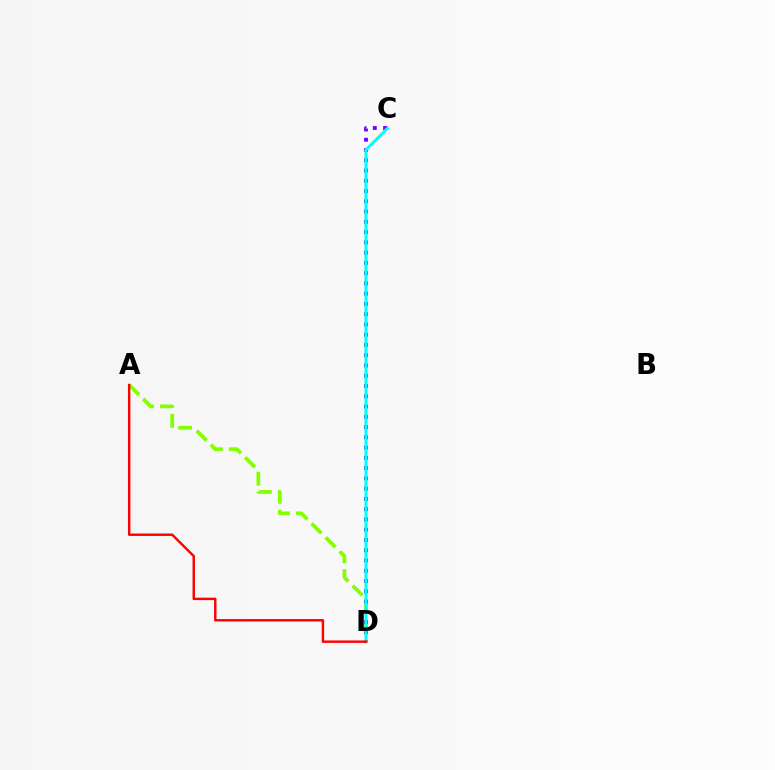{('A', 'D'): [{'color': '#84ff00', 'line_style': 'dashed', 'thickness': 2.69}, {'color': '#ff0000', 'line_style': 'solid', 'thickness': 1.74}], ('C', 'D'): [{'color': '#7200ff', 'line_style': 'dotted', 'thickness': 2.79}, {'color': '#00fff6', 'line_style': 'solid', 'thickness': 2.16}]}